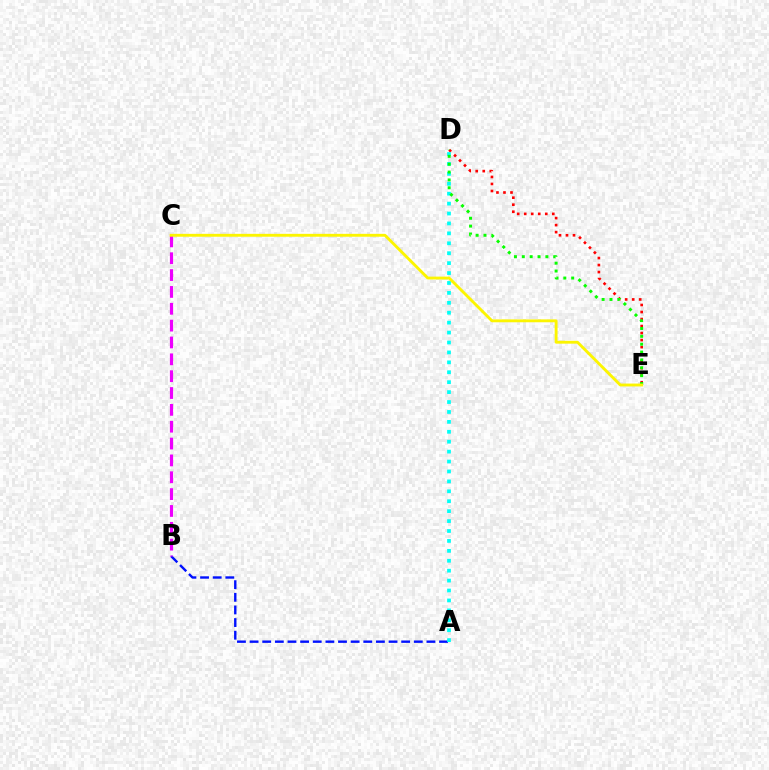{('A', 'B'): [{'color': '#0010ff', 'line_style': 'dashed', 'thickness': 1.72}], ('D', 'E'): [{'color': '#ff0000', 'line_style': 'dotted', 'thickness': 1.91}, {'color': '#08ff00', 'line_style': 'dotted', 'thickness': 2.14}], ('A', 'D'): [{'color': '#00fff6', 'line_style': 'dotted', 'thickness': 2.7}], ('B', 'C'): [{'color': '#ee00ff', 'line_style': 'dashed', 'thickness': 2.29}], ('C', 'E'): [{'color': '#fcf500', 'line_style': 'solid', 'thickness': 2.07}]}